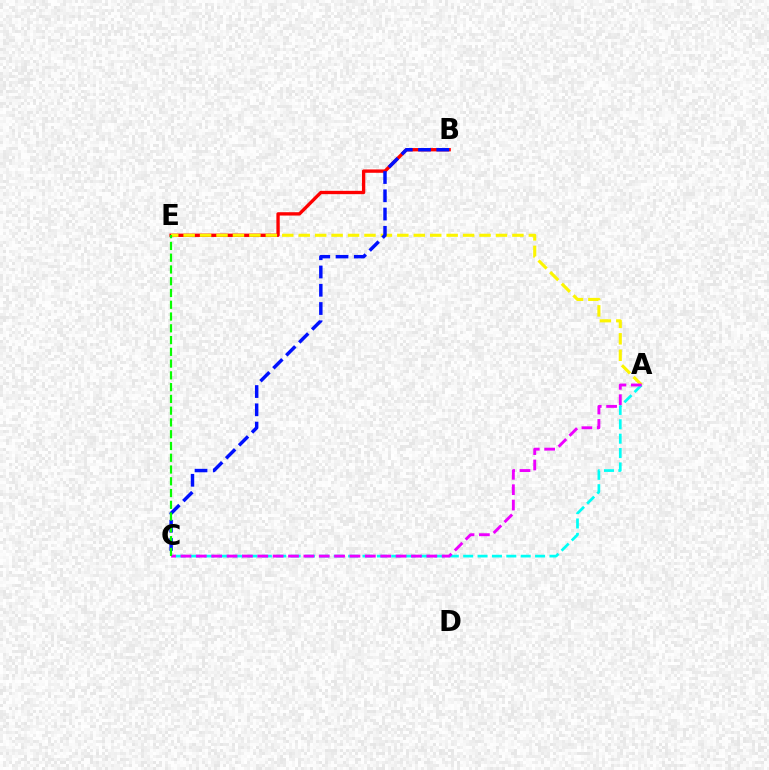{('B', 'E'): [{'color': '#ff0000', 'line_style': 'solid', 'thickness': 2.4}], ('A', 'E'): [{'color': '#fcf500', 'line_style': 'dashed', 'thickness': 2.23}], ('A', 'C'): [{'color': '#00fff6', 'line_style': 'dashed', 'thickness': 1.95}, {'color': '#ee00ff', 'line_style': 'dashed', 'thickness': 2.09}], ('B', 'C'): [{'color': '#0010ff', 'line_style': 'dashed', 'thickness': 2.48}], ('C', 'E'): [{'color': '#08ff00', 'line_style': 'dashed', 'thickness': 1.6}]}